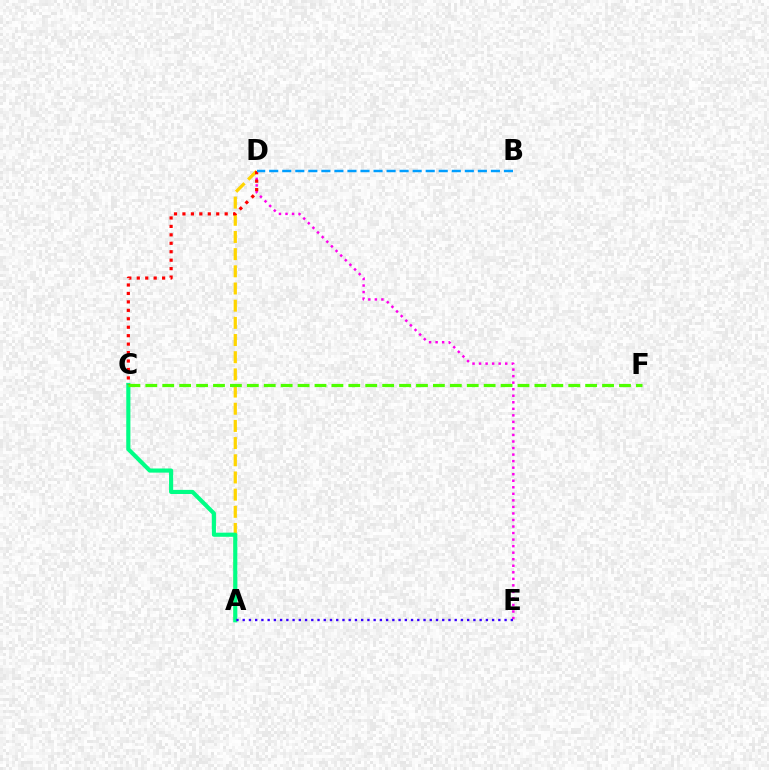{('D', 'E'): [{'color': '#ff00ed', 'line_style': 'dotted', 'thickness': 1.78}], ('A', 'D'): [{'color': '#ffd500', 'line_style': 'dashed', 'thickness': 2.33}], ('A', 'C'): [{'color': '#00ff86', 'line_style': 'solid', 'thickness': 2.97}], ('C', 'F'): [{'color': '#4fff00', 'line_style': 'dashed', 'thickness': 2.3}], ('C', 'D'): [{'color': '#ff0000', 'line_style': 'dotted', 'thickness': 2.3}], ('B', 'D'): [{'color': '#009eff', 'line_style': 'dashed', 'thickness': 1.77}], ('A', 'E'): [{'color': '#3700ff', 'line_style': 'dotted', 'thickness': 1.69}]}